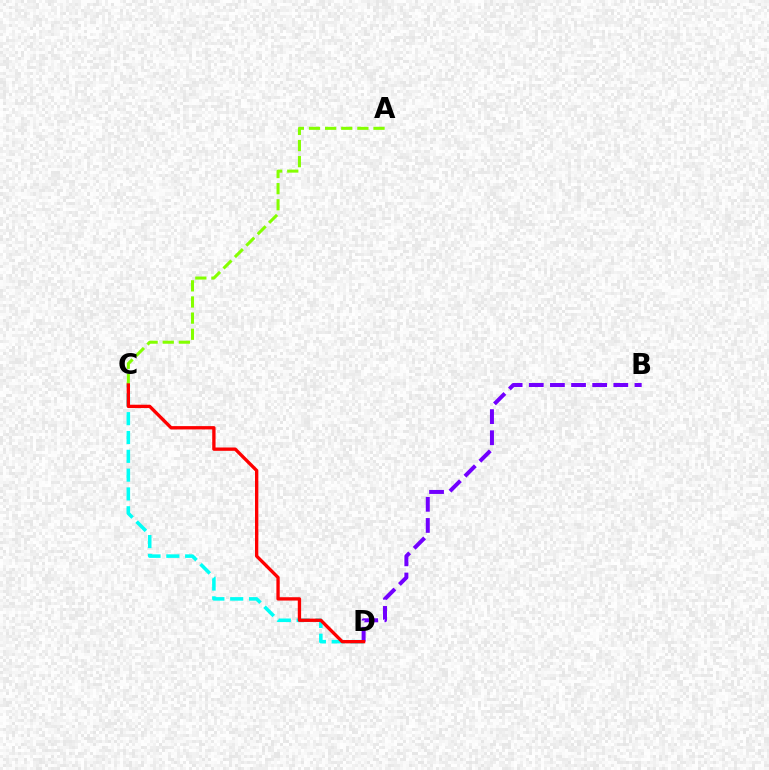{('C', 'D'): [{'color': '#00fff6', 'line_style': 'dashed', 'thickness': 2.56}, {'color': '#ff0000', 'line_style': 'solid', 'thickness': 2.4}], ('B', 'D'): [{'color': '#7200ff', 'line_style': 'dashed', 'thickness': 2.87}], ('A', 'C'): [{'color': '#84ff00', 'line_style': 'dashed', 'thickness': 2.19}]}